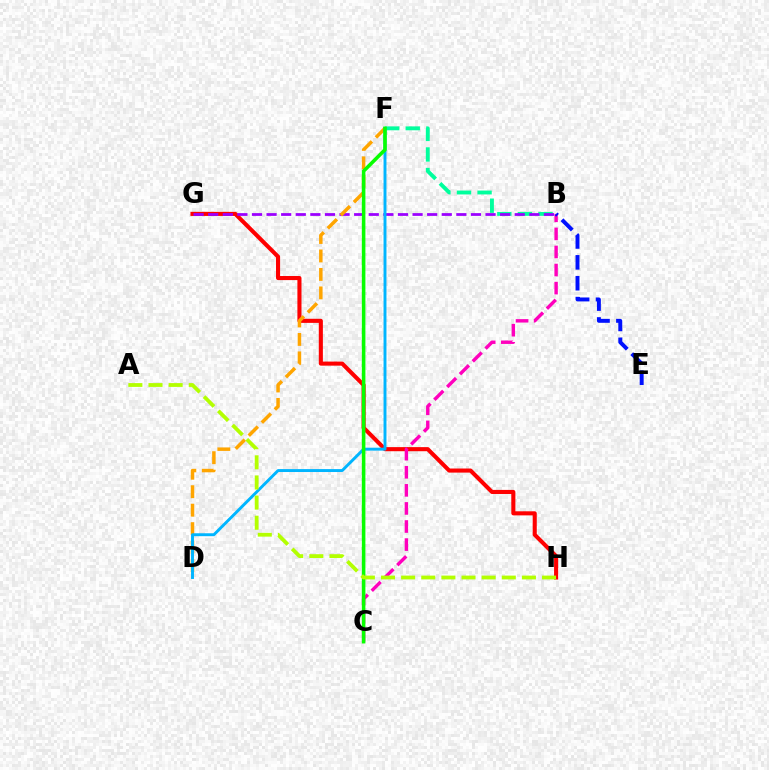{('B', 'F'): [{'color': '#00ff9d', 'line_style': 'dashed', 'thickness': 2.79}], ('G', 'H'): [{'color': '#ff0000', 'line_style': 'solid', 'thickness': 2.94}], ('B', 'C'): [{'color': '#ff00bd', 'line_style': 'dashed', 'thickness': 2.46}], ('B', 'G'): [{'color': '#9b00ff', 'line_style': 'dashed', 'thickness': 1.98}], ('D', 'F'): [{'color': '#ffa500', 'line_style': 'dashed', 'thickness': 2.51}, {'color': '#00b5ff', 'line_style': 'solid', 'thickness': 2.1}], ('B', 'E'): [{'color': '#0010ff', 'line_style': 'dashed', 'thickness': 2.84}], ('C', 'F'): [{'color': '#08ff00', 'line_style': 'solid', 'thickness': 2.57}], ('A', 'H'): [{'color': '#b3ff00', 'line_style': 'dashed', 'thickness': 2.73}]}